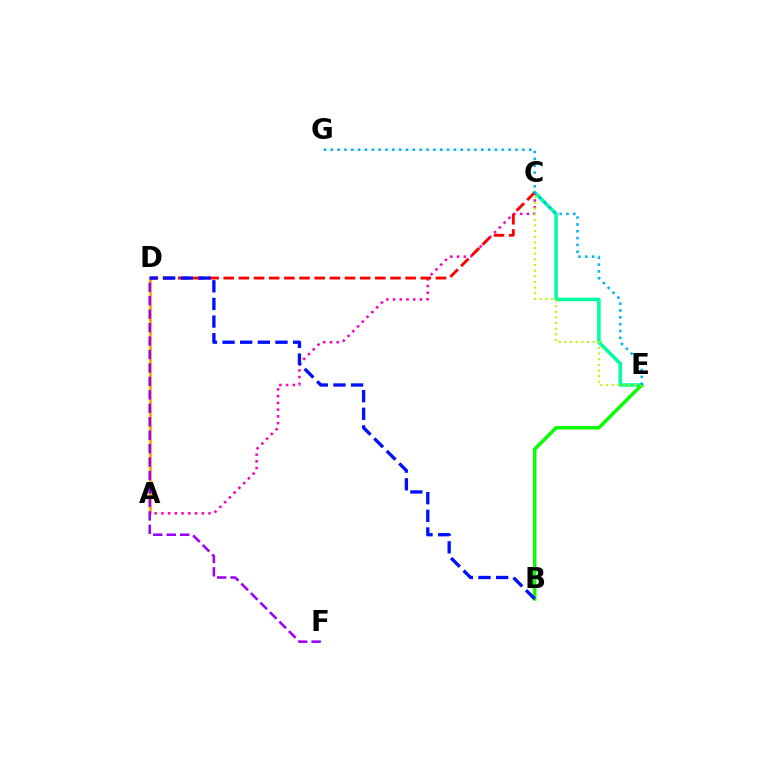{('C', 'E'): [{'color': '#00ff9d', 'line_style': 'solid', 'thickness': 2.57}, {'color': '#b3ff00', 'line_style': 'dotted', 'thickness': 1.53}], ('A', 'C'): [{'color': '#ff00bd', 'line_style': 'dotted', 'thickness': 1.83}], ('A', 'D'): [{'color': '#ffa500', 'line_style': 'solid', 'thickness': 1.98}], ('B', 'E'): [{'color': '#08ff00', 'line_style': 'solid', 'thickness': 2.5}], ('C', 'D'): [{'color': '#ff0000', 'line_style': 'dashed', 'thickness': 2.06}], ('B', 'D'): [{'color': '#0010ff', 'line_style': 'dashed', 'thickness': 2.4}], ('E', 'G'): [{'color': '#00b5ff', 'line_style': 'dotted', 'thickness': 1.86}], ('D', 'F'): [{'color': '#9b00ff', 'line_style': 'dashed', 'thickness': 1.83}]}